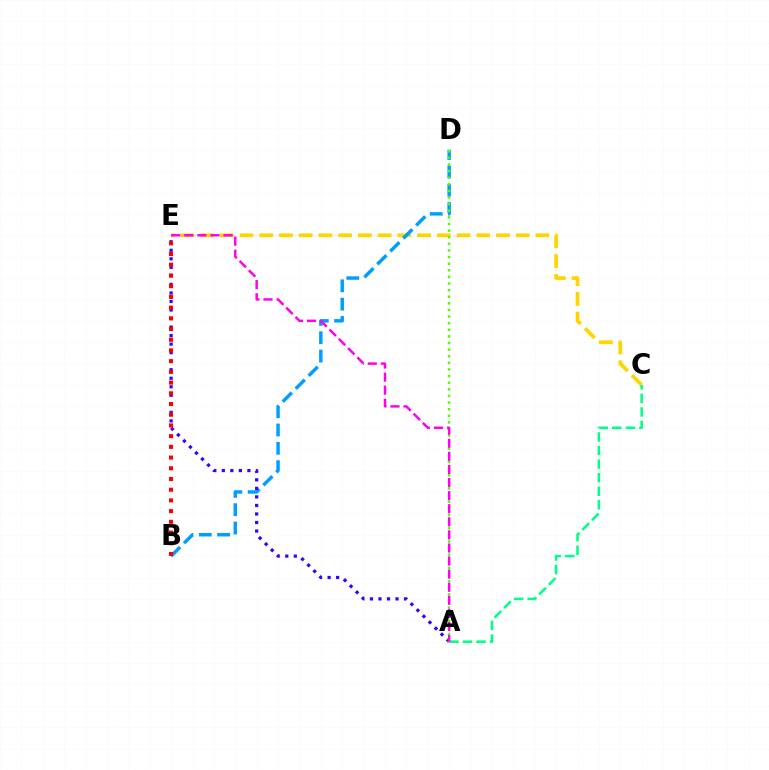{('C', 'E'): [{'color': '#ffd500', 'line_style': 'dashed', 'thickness': 2.68}], ('B', 'D'): [{'color': '#009eff', 'line_style': 'dashed', 'thickness': 2.49}], ('A', 'E'): [{'color': '#3700ff', 'line_style': 'dotted', 'thickness': 2.32}, {'color': '#ff00ed', 'line_style': 'dashed', 'thickness': 1.78}], ('A', 'C'): [{'color': '#00ff86', 'line_style': 'dashed', 'thickness': 1.84}], ('B', 'E'): [{'color': '#ff0000', 'line_style': 'dotted', 'thickness': 2.91}], ('A', 'D'): [{'color': '#4fff00', 'line_style': 'dotted', 'thickness': 1.8}]}